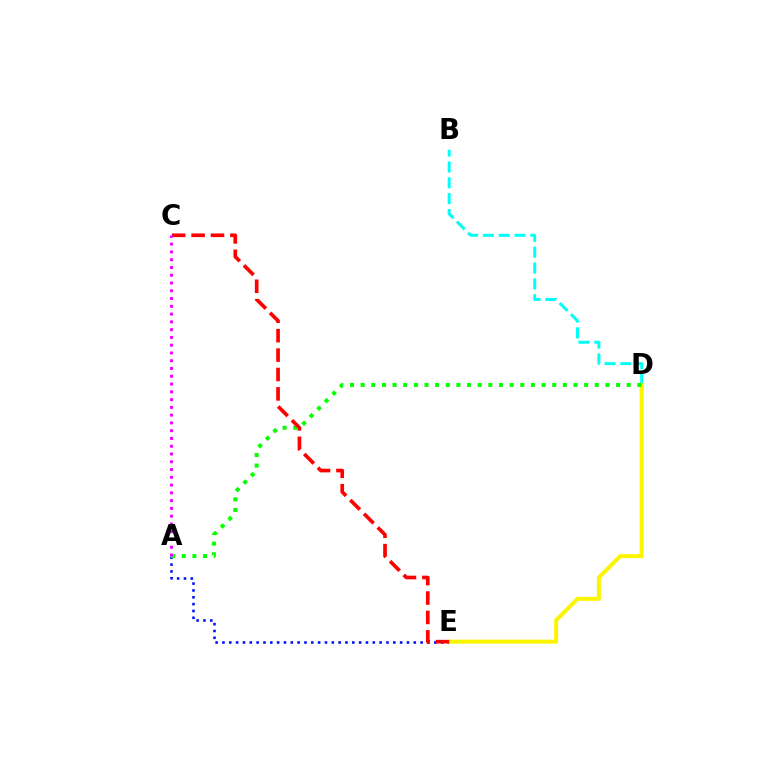{('A', 'E'): [{'color': '#0010ff', 'line_style': 'dotted', 'thickness': 1.86}], ('B', 'D'): [{'color': '#00fff6', 'line_style': 'dashed', 'thickness': 2.15}], ('D', 'E'): [{'color': '#fcf500', 'line_style': 'solid', 'thickness': 2.88}], ('A', 'D'): [{'color': '#08ff00', 'line_style': 'dotted', 'thickness': 2.89}], ('C', 'E'): [{'color': '#ff0000', 'line_style': 'dashed', 'thickness': 2.64}], ('A', 'C'): [{'color': '#ee00ff', 'line_style': 'dotted', 'thickness': 2.11}]}